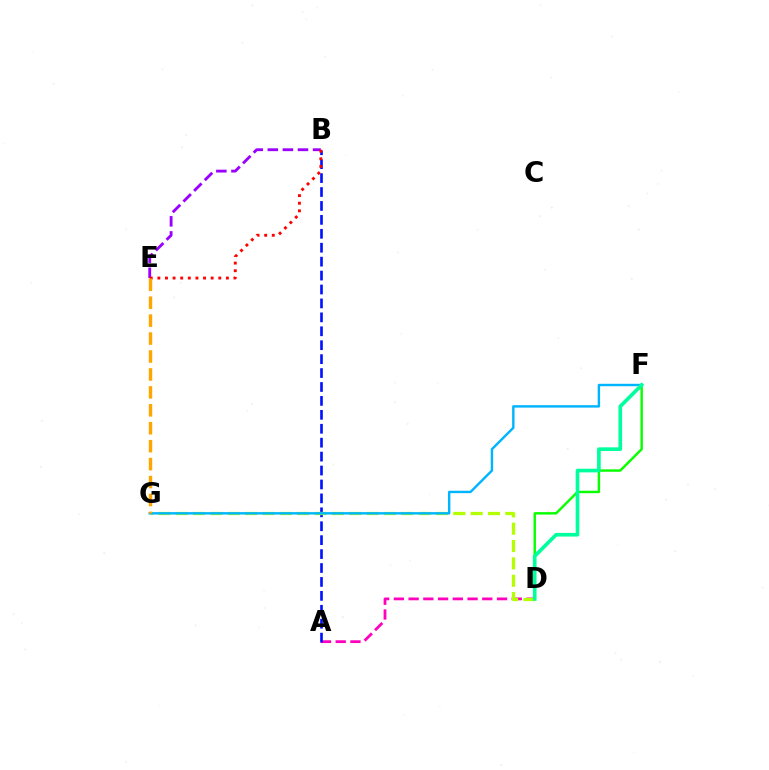{('D', 'F'): [{'color': '#08ff00', 'line_style': 'solid', 'thickness': 1.75}, {'color': '#00ff9d', 'line_style': 'solid', 'thickness': 2.63}], ('B', 'E'): [{'color': '#9b00ff', 'line_style': 'dashed', 'thickness': 2.05}, {'color': '#ff0000', 'line_style': 'dotted', 'thickness': 2.07}], ('A', 'D'): [{'color': '#ff00bd', 'line_style': 'dashed', 'thickness': 2.0}], ('A', 'B'): [{'color': '#0010ff', 'line_style': 'dashed', 'thickness': 1.89}], ('D', 'G'): [{'color': '#b3ff00', 'line_style': 'dashed', 'thickness': 2.36}], ('F', 'G'): [{'color': '#00b5ff', 'line_style': 'solid', 'thickness': 1.74}], ('E', 'G'): [{'color': '#ffa500', 'line_style': 'dashed', 'thickness': 2.44}]}